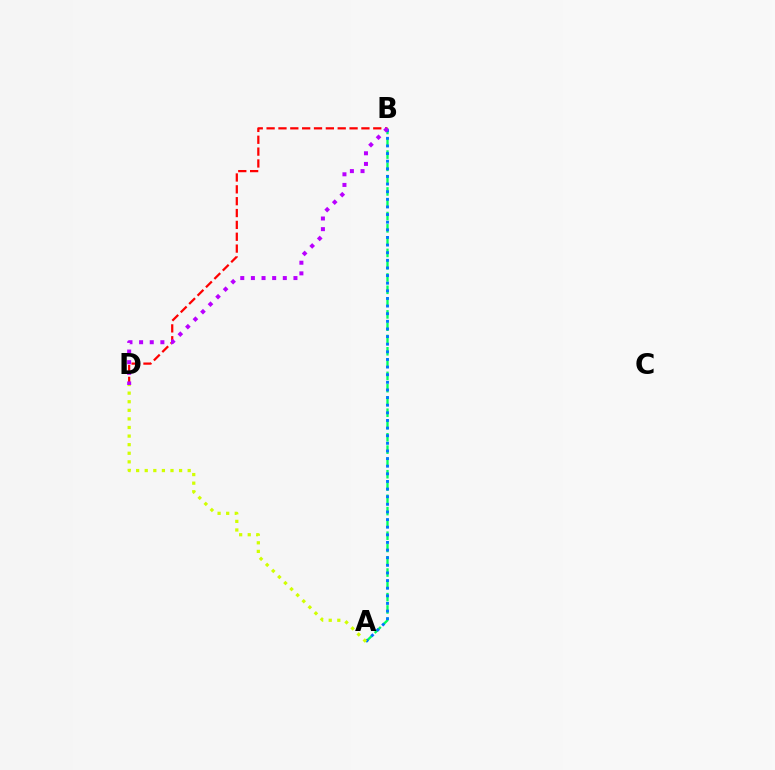{('A', 'B'): [{'color': '#00ff5c', 'line_style': 'dashed', 'thickness': 1.67}, {'color': '#0074ff', 'line_style': 'dotted', 'thickness': 2.07}], ('B', 'D'): [{'color': '#ff0000', 'line_style': 'dashed', 'thickness': 1.61}, {'color': '#b900ff', 'line_style': 'dotted', 'thickness': 2.89}], ('A', 'D'): [{'color': '#d1ff00', 'line_style': 'dotted', 'thickness': 2.33}]}